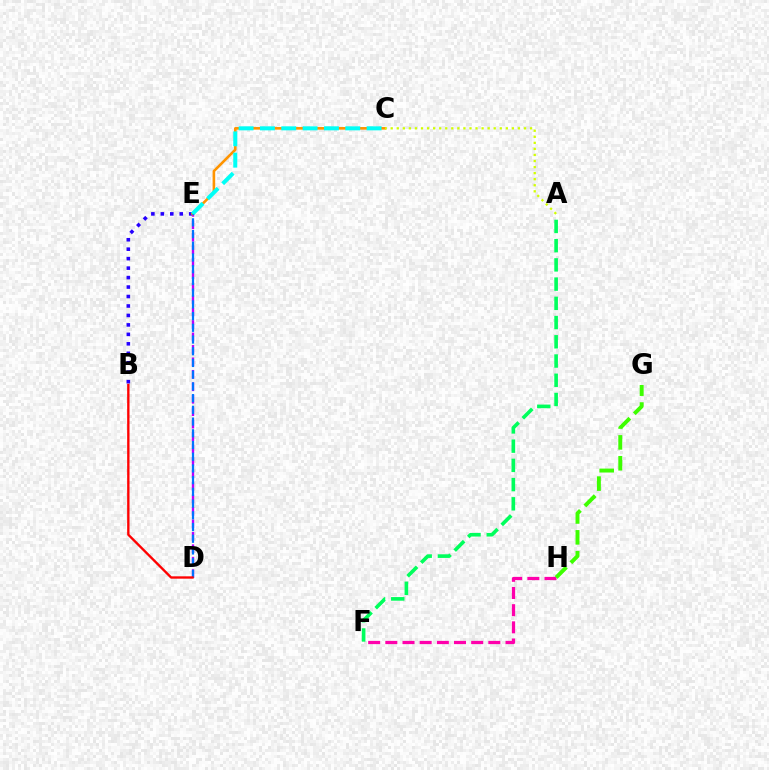{('B', 'E'): [{'color': '#2500ff', 'line_style': 'dotted', 'thickness': 2.57}], ('D', 'E'): [{'color': '#b900ff', 'line_style': 'dashed', 'thickness': 1.69}, {'color': '#0074ff', 'line_style': 'dashed', 'thickness': 1.59}], ('C', 'E'): [{'color': '#ff9400', 'line_style': 'solid', 'thickness': 1.88}, {'color': '#00fff6', 'line_style': 'dashed', 'thickness': 2.9}], ('F', 'H'): [{'color': '#ff00ac', 'line_style': 'dashed', 'thickness': 2.33}], ('A', 'F'): [{'color': '#00ff5c', 'line_style': 'dashed', 'thickness': 2.61}], ('A', 'C'): [{'color': '#d1ff00', 'line_style': 'dotted', 'thickness': 1.65}], ('G', 'H'): [{'color': '#3dff00', 'line_style': 'dashed', 'thickness': 2.83}], ('B', 'D'): [{'color': '#ff0000', 'line_style': 'solid', 'thickness': 1.69}]}